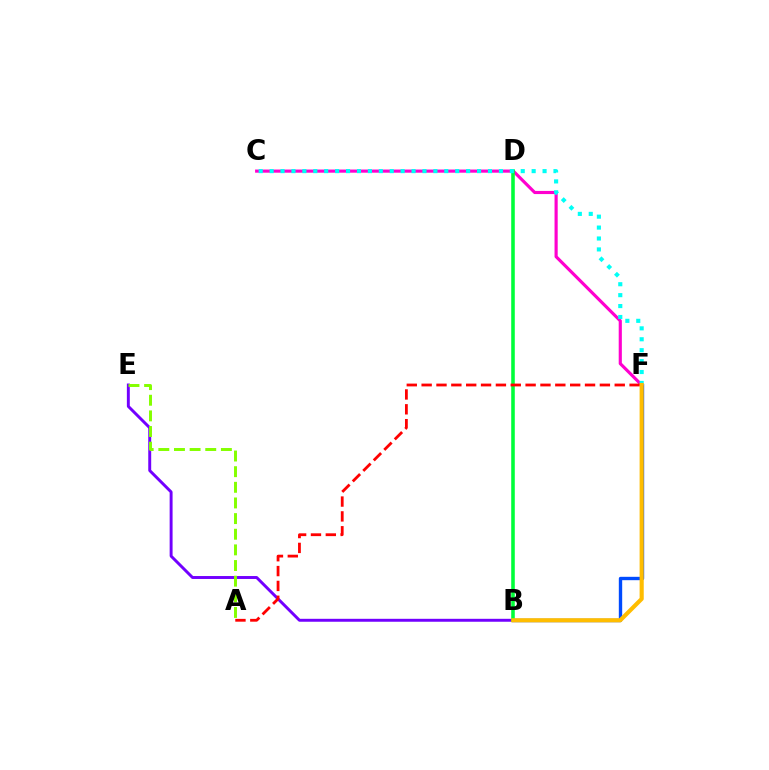{('B', 'F'): [{'color': '#004bff', 'line_style': 'solid', 'thickness': 2.43}, {'color': '#ffbd00', 'line_style': 'solid', 'thickness': 2.98}], ('C', 'F'): [{'color': '#ff00cf', 'line_style': 'solid', 'thickness': 2.27}, {'color': '#00fff6', 'line_style': 'dotted', 'thickness': 2.97}], ('B', 'E'): [{'color': '#7200ff', 'line_style': 'solid', 'thickness': 2.11}], ('A', 'E'): [{'color': '#84ff00', 'line_style': 'dashed', 'thickness': 2.12}], ('B', 'D'): [{'color': '#00ff39', 'line_style': 'solid', 'thickness': 2.57}], ('A', 'F'): [{'color': '#ff0000', 'line_style': 'dashed', 'thickness': 2.02}]}